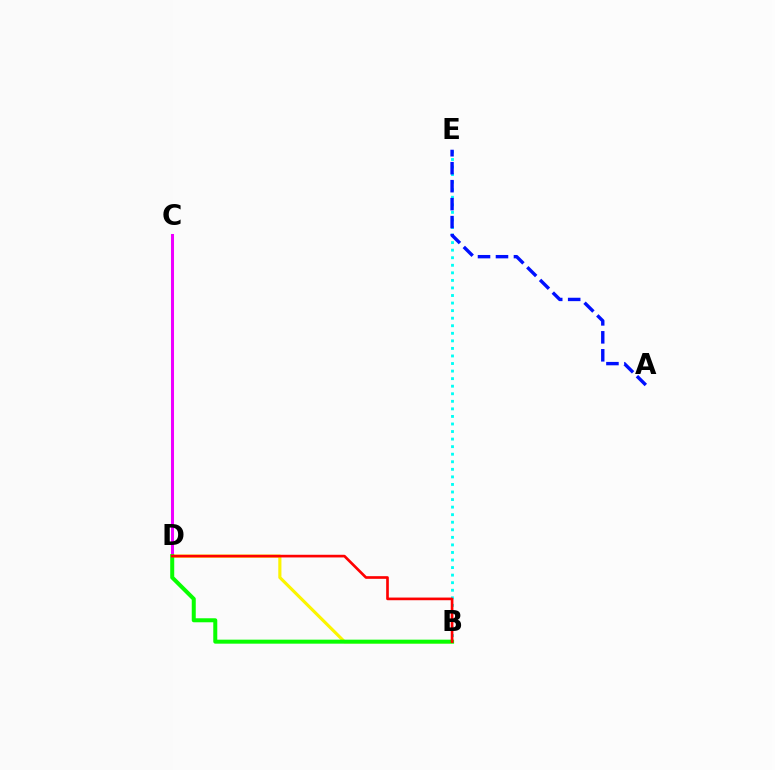{('B', 'E'): [{'color': '#00fff6', 'line_style': 'dotted', 'thickness': 2.05}], ('B', 'D'): [{'color': '#fcf500', 'line_style': 'solid', 'thickness': 2.26}, {'color': '#08ff00', 'line_style': 'solid', 'thickness': 2.88}, {'color': '#ff0000', 'line_style': 'solid', 'thickness': 1.92}], ('C', 'D'): [{'color': '#ee00ff', 'line_style': 'solid', 'thickness': 2.18}], ('A', 'E'): [{'color': '#0010ff', 'line_style': 'dashed', 'thickness': 2.44}]}